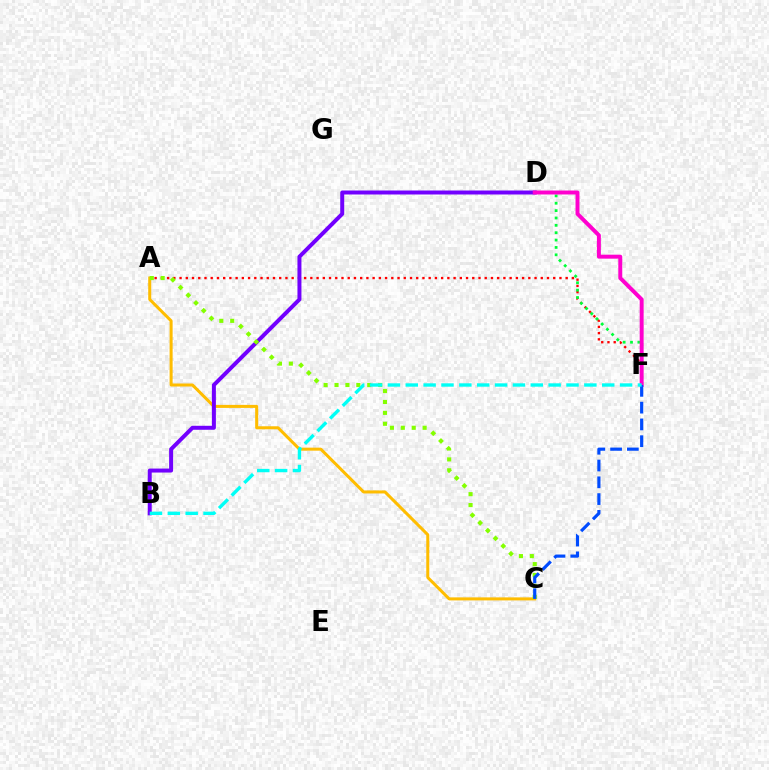{('A', 'F'): [{'color': '#ff0000', 'line_style': 'dotted', 'thickness': 1.69}], ('D', 'F'): [{'color': '#00ff39', 'line_style': 'dotted', 'thickness': 2.0}, {'color': '#ff00cf', 'line_style': 'solid', 'thickness': 2.84}], ('A', 'C'): [{'color': '#ffbd00', 'line_style': 'solid', 'thickness': 2.18}, {'color': '#84ff00', 'line_style': 'dotted', 'thickness': 2.96}], ('B', 'D'): [{'color': '#7200ff', 'line_style': 'solid', 'thickness': 2.86}], ('C', 'F'): [{'color': '#004bff', 'line_style': 'dashed', 'thickness': 2.28}], ('B', 'F'): [{'color': '#00fff6', 'line_style': 'dashed', 'thickness': 2.43}]}